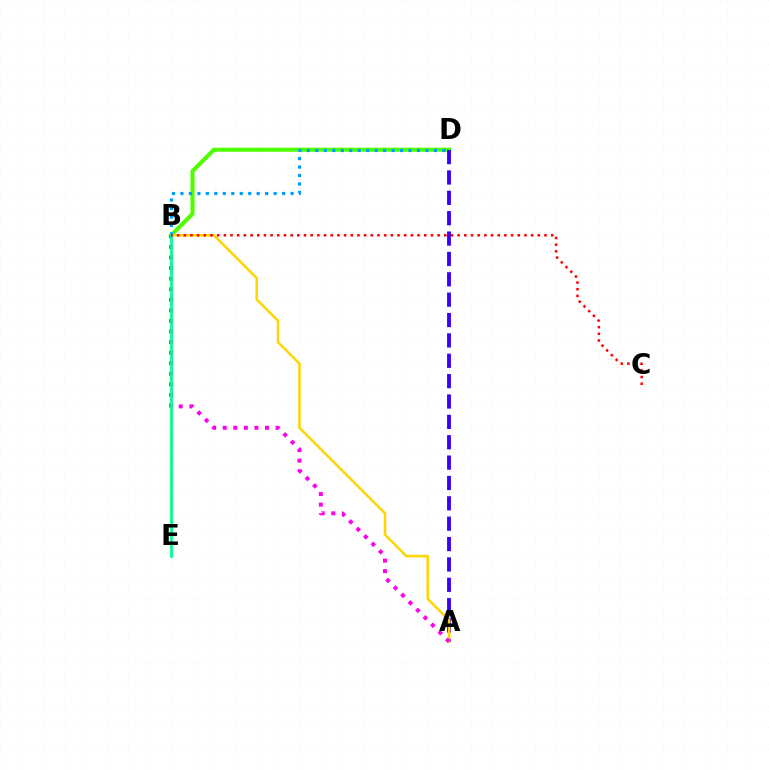{('B', 'D'): [{'color': '#4fff00', 'line_style': 'solid', 'thickness': 2.94}, {'color': '#009eff', 'line_style': 'dotted', 'thickness': 2.3}], ('A', 'D'): [{'color': '#3700ff', 'line_style': 'dashed', 'thickness': 2.77}], ('A', 'B'): [{'color': '#ffd500', 'line_style': 'solid', 'thickness': 1.8}, {'color': '#ff00ed', 'line_style': 'dotted', 'thickness': 2.87}], ('B', 'E'): [{'color': '#00ff86', 'line_style': 'solid', 'thickness': 1.99}], ('B', 'C'): [{'color': '#ff0000', 'line_style': 'dotted', 'thickness': 1.81}]}